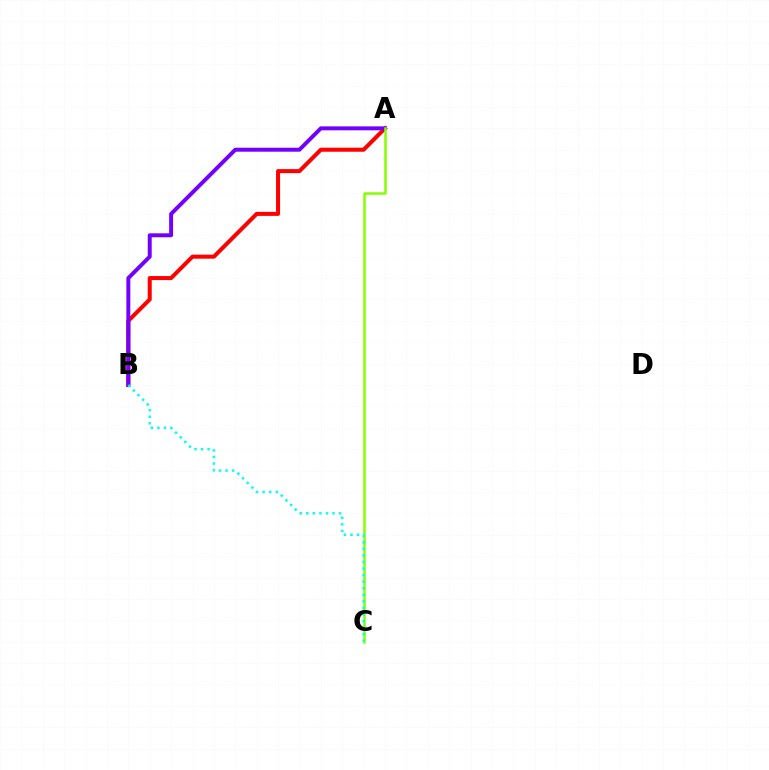{('A', 'B'): [{'color': '#ff0000', 'line_style': 'solid', 'thickness': 2.9}, {'color': '#7200ff', 'line_style': 'solid', 'thickness': 2.85}], ('A', 'C'): [{'color': '#84ff00', 'line_style': 'solid', 'thickness': 1.8}], ('B', 'C'): [{'color': '#00fff6', 'line_style': 'dotted', 'thickness': 1.78}]}